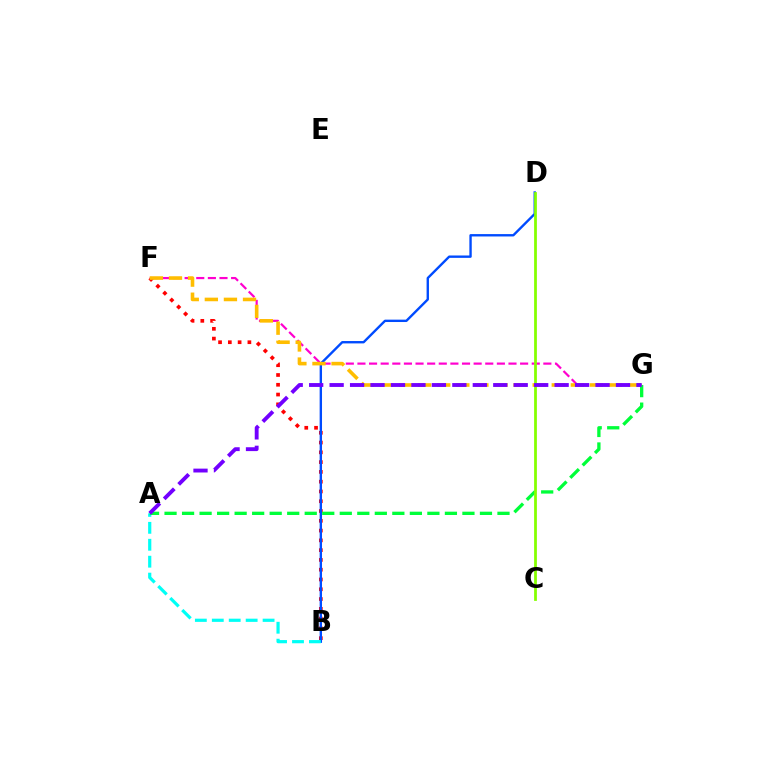{('B', 'F'): [{'color': '#ff0000', 'line_style': 'dotted', 'thickness': 2.66}], ('B', 'D'): [{'color': '#004bff', 'line_style': 'solid', 'thickness': 1.71}], ('F', 'G'): [{'color': '#ff00cf', 'line_style': 'dashed', 'thickness': 1.58}, {'color': '#ffbd00', 'line_style': 'dashed', 'thickness': 2.59}], ('A', 'B'): [{'color': '#00fff6', 'line_style': 'dashed', 'thickness': 2.3}], ('A', 'G'): [{'color': '#00ff39', 'line_style': 'dashed', 'thickness': 2.38}, {'color': '#7200ff', 'line_style': 'dashed', 'thickness': 2.78}], ('C', 'D'): [{'color': '#84ff00', 'line_style': 'solid', 'thickness': 1.99}]}